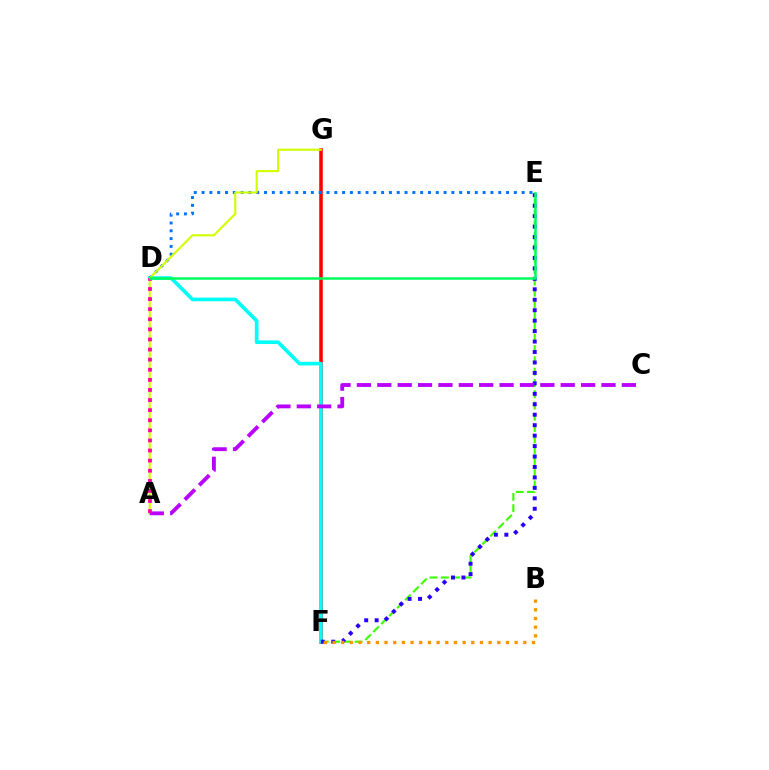{('F', 'G'): [{'color': '#ff0000', 'line_style': 'solid', 'thickness': 2.56}], ('E', 'F'): [{'color': '#3dff00', 'line_style': 'dashed', 'thickness': 1.53}, {'color': '#2500ff', 'line_style': 'dotted', 'thickness': 2.84}], ('D', 'F'): [{'color': '#00fff6', 'line_style': 'solid', 'thickness': 2.64}], ('D', 'E'): [{'color': '#0074ff', 'line_style': 'dotted', 'thickness': 2.12}, {'color': '#00ff5c', 'line_style': 'solid', 'thickness': 1.81}], ('A', 'G'): [{'color': '#d1ff00', 'line_style': 'solid', 'thickness': 1.53}], ('B', 'F'): [{'color': '#ff9400', 'line_style': 'dotted', 'thickness': 2.36}], ('A', 'C'): [{'color': '#b900ff', 'line_style': 'dashed', 'thickness': 2.77}], ('A', 'D'): [{'color': '#ff00ac', 'line_style': 'dotted', 'thickness': 2.74}]}